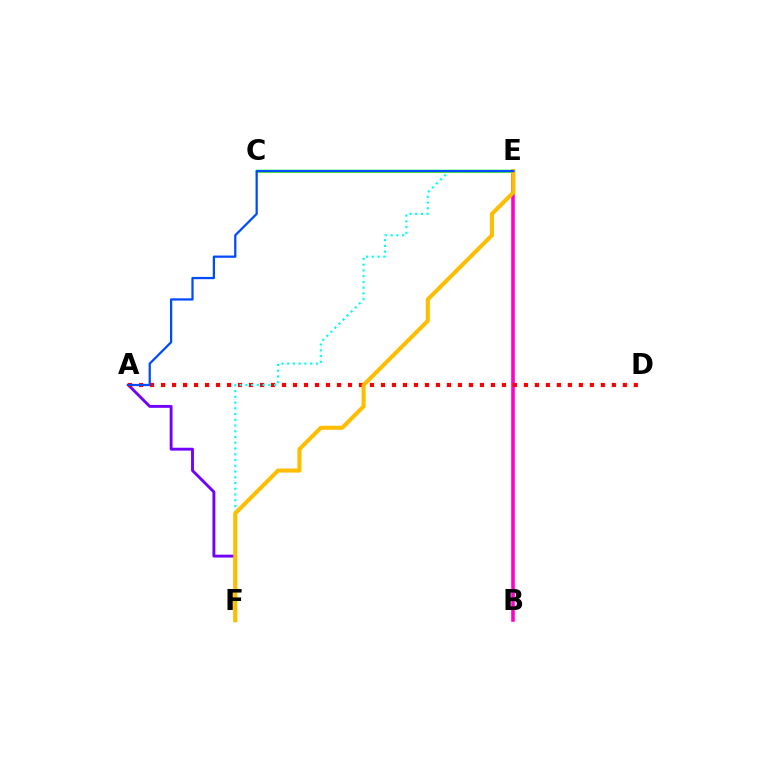{('B', 'E'): [{'color': '#ff00cf', 'line_style': 'solid', 'thickness': 2.58}], ('C', 'E'): [{'color': '#84ff00', 'line_style': 'solid', 'thickness': 2.25}, {'color': '#00ff39', 'line_style': 'solid', 'thickness': 1.8}], ('A', 'F'): [{'color': '#7200ff', 'line_style': 'solid', 'thickness': 2.07}], ('A', 'D'): [{'color': '#ff0000', 'line_style': 'dotted', 'thickness': 2.99}], ('E', 'F'): [{'color': '#00fff6', 'line_style': 'dotted', 'thickness': 1.56}, {'color': '#ffbd00', 'line_style': 'solid', 'thickness': 2.93}], ('A', 'E'): [{'color': '#004bff', 'line_style': 'solid', 'thickness': 1.62}]}